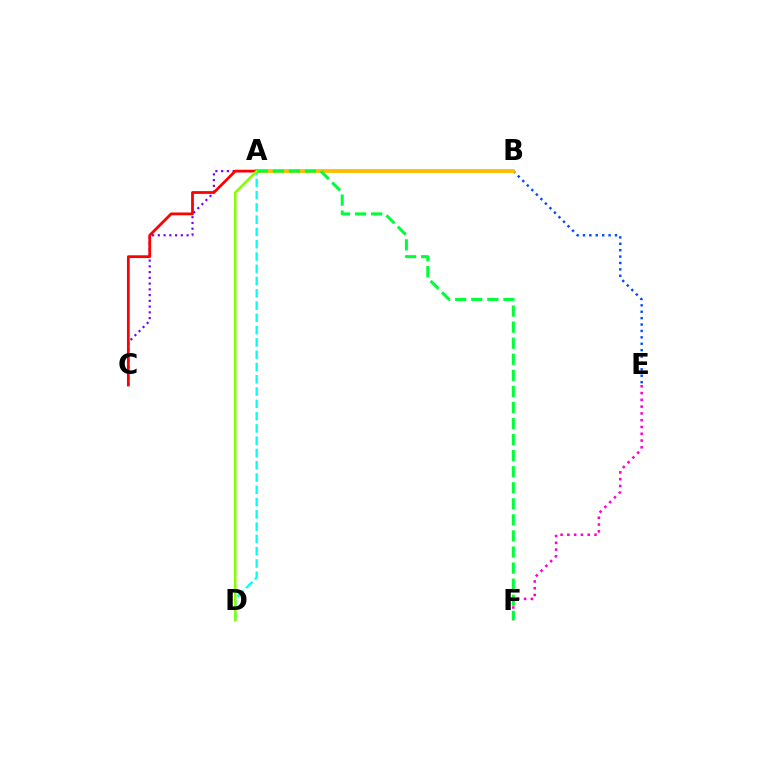{('E', 'F'): [{'color': '#ff00cf', 'line_style': 'dotted', 'thickness': 1.84}], ('A', 'C'): [{'color': '#7200ff', 'line_style': 'dotted', 'thickness': 1.56}, {'color': '#ff0000', 'line_style': 'solid', 'thickness': 2.0}], ('B', 'E'): [{'color': '#004bff', 'line_style': 'dotted', 'thickness': 1.74}], ('A', 'B'): [{'color': '#ffbd00', 'line_style': 'solid', 'thickness': 2.75}], ('A', 'D'): [{'color': '#00fff6', 'line_style': 'dashed', 'thickness': 1.67}, {'color': '#84ff00', 'line_style': 'solid', 'thickness': 1.82}], ('A', 'F'): [{'color': '#00ff39', 'line_style': 'dashed', 'thickness': 2.18}]}